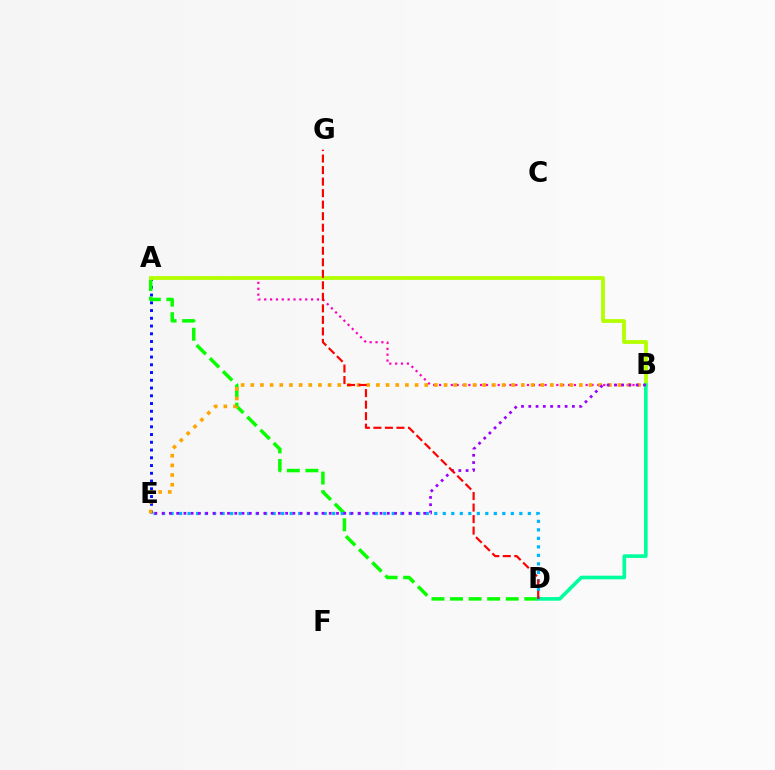{('A', 'E'): [{'color': '#0010ff', 'line_style': 'dotted', 'thickness': 2.11}], ('A', 'D'): [{'color': '#08ff00', 'line_style': 'dashed', 'thickness': 2.52}], ('A', 'B'): [{'color': '#ff00bd', 'line_style': 'dotted', 'thickness': 1.59}, {'color': '#b3ff00', 'line_style': 'solid', 'thickness': 2.74}], ('B', 'E'): [{'color': '#ffa500', 'line_style': 'dotted', 'thickness': 2.63}, {'color': '#9b00ff', 'line_style': 'dotted', 'thickness': 1.97}], ('B', 'D'): [{'color': '#00ff9d', 'line_style': 'solid', 'thickness': 2.62}], ('D', 'E'): [{'color': '#00b5ff', 'line_style': 'dotted', 'thickness': 2.31}], ('D', 'G'): [{'color': '#ff0000', 'line_style': 'dashed', 'thickness': 1.57}]}